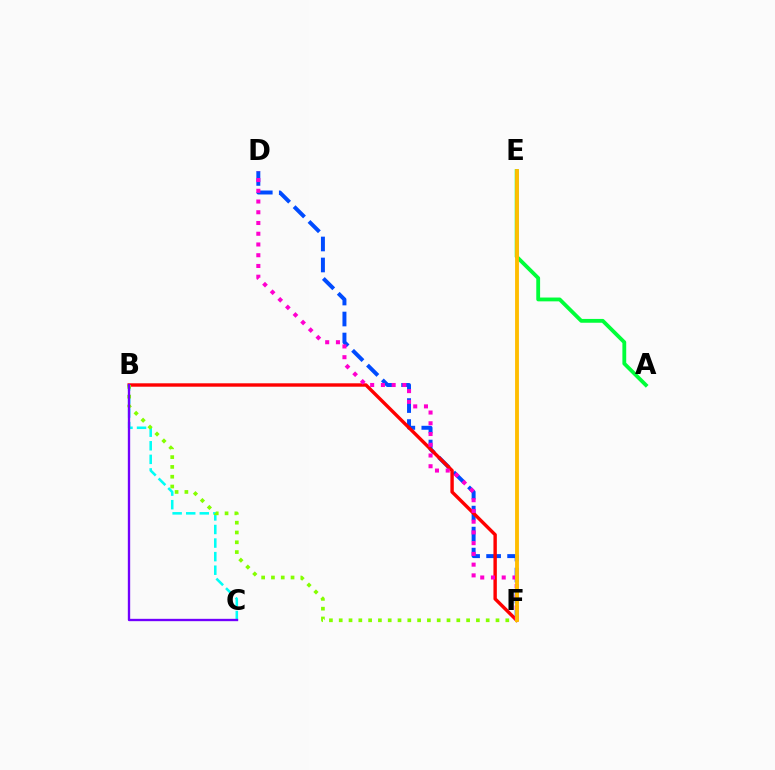{('D', 'F'): [{'color': '#004bff', 'line_style': 'dashed', 'thickness': 2.85}, {'color': '#ff00cf', 'line_style': 'dotted', 'thickness': 2.92}], ('B', 'F'): [{'color': '#ff0000', 'line_style': 'solid', 'thickness': 2.45}, {'color': '#84ff00', 'line_style': 'dotted', 'thickness': 2.66}], ('B', 'C'): [{'color': '#00fff6', 'line_style': 'dashed', 'thickness': 1.84}, {'color': '#7200ff', 'line_style': 'solid', 'thickness': 1.69}], ('A', 'E'): [{'color': '#00ff39', 'line_style': 'solid', 'thickness': 2.75}], ('E', 'F'): [{'color': '#ffbd00', 'line_style': 'solid', 'thickness': 2.77}]}